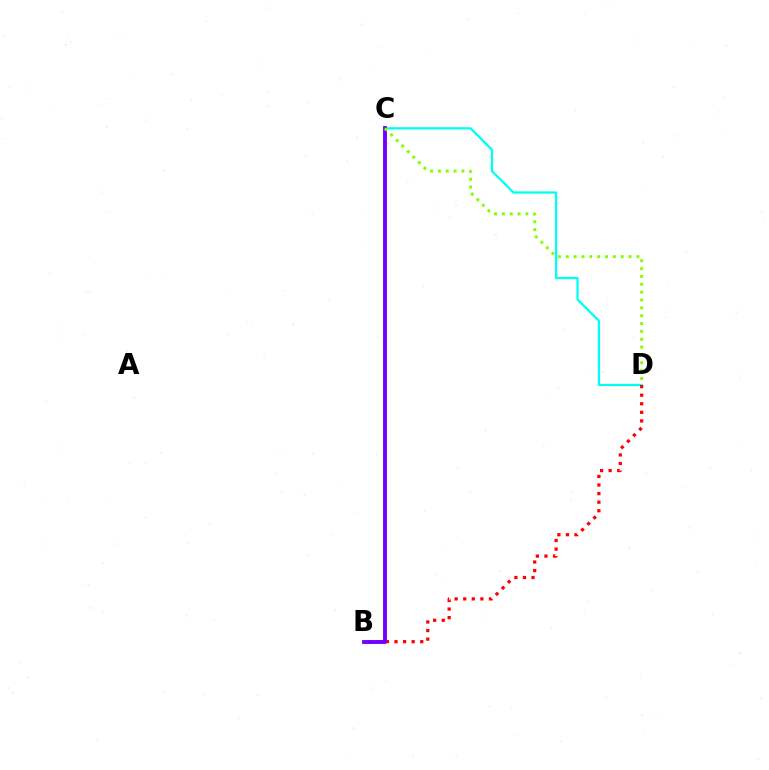{('C', 'D'): [{'color': '#00fff6', 'line_style': 'solid', 'thickness': 1.63}, {'color': '#84ff00', 'line_style': 'dotted', 'thickness': 2.13}], ('B', 'D'): [{'color': '#ff0000', 'line_style': 'dotted', 'thickness': 2.33}], ('B', 'C'): [{'color': '#7200ff', 'line_style': 'solid', 'thickness': 2.79}]}